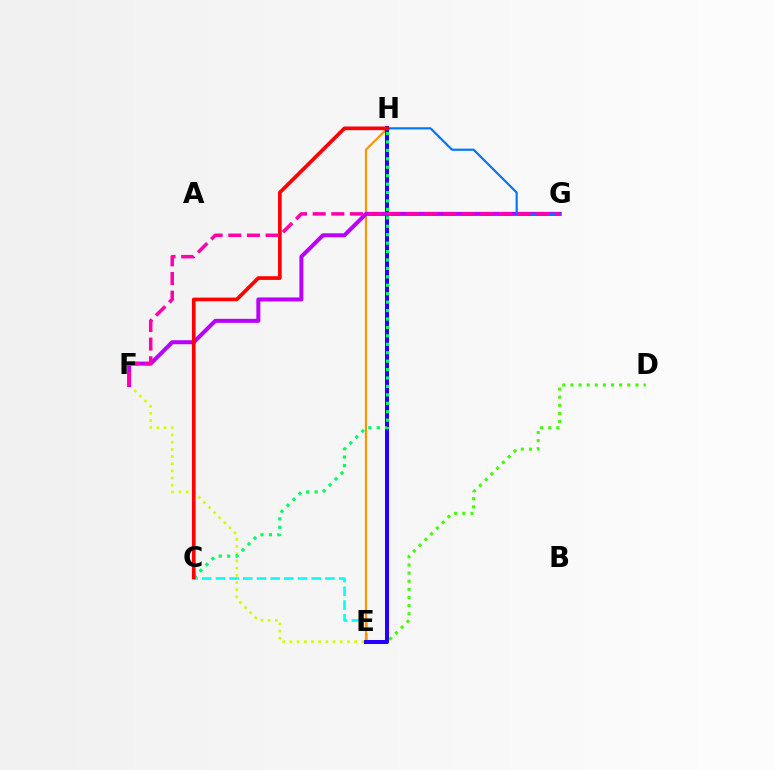{('D', 'E'): [{'color': '#3dff00', 'line_style': 'dotted', 'thickness': 2.21}], ('C', 'E'): [{'color': '#00fff6', 'line_style': 'dashed', 'thickness': 1.86}], ('E', 'H'): [{'color': '#ff9400', 'line_style': 'solid', 'thickness': 1.56}, {'color': '#2500ff', 'line_style': 'solid', 'thickness': 2.9}], ('E', 'F'): [{'color': '#d1ff00', 'line_style': 'dotted', 'thickness': 1.95}], ('F', 'G'): [{'color': '#b900ff', 'line_style': 'solid', 'thickness': 2.88}, {'color': '#ff00ac', 'line_style': 'dashed', 'thickness': 2.53}], ('C', 'H'): [{'color': '#00ff5c', 'line_style': 'dotted', 'thickness': 2.29}, {'color': '#ff0000', 'line_style': 'solid', 'thickness': 2.65}], ('G', 'H'): [{'color': '#0074ff', 'line_style': 'solid', 'thickness': 1.55}]}